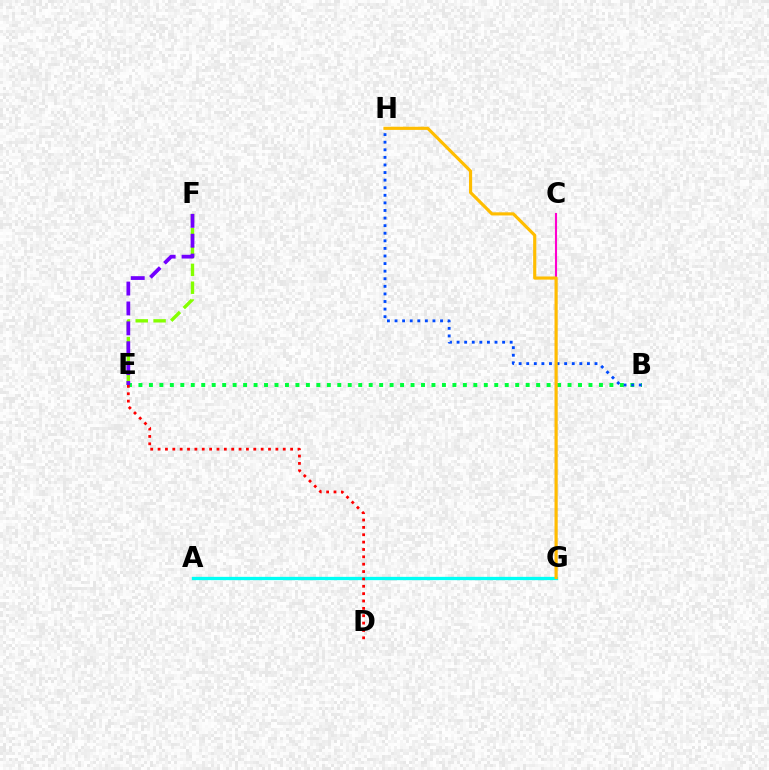{('B', 'E'): [{'color': '#00ff39', 'line_style': 'dotted', 'thickness': 2.84}], ('C', 'G'): [{'color': '#ff00cf', 'line_style': 'solid', 'thickness': 1.52}], ('B', 'H'): [{'color': '#004bff', 'line_style': 'dotted', 'thickness': 2.06}], ('E', 'F'): [{'color': '#84ff00', 'line_style': 'dashed', 'thickness': 2.42}, {'color': '#7200ff', 'line_style': 'dashed', 'thickness': 2.7}], ('A', 'G'): [{'color': '#00fff6', 'line_style': 'solid', 'thickness': 2.37}], ('D', 'E'): [{'color': '#ff0000', 'line_style': 'dotted', 'thickness': 2.0}], ('G', 'H'): [{'color': '#ffbd00', 'line_style': 'solid', 'thickness': 2.27}]}